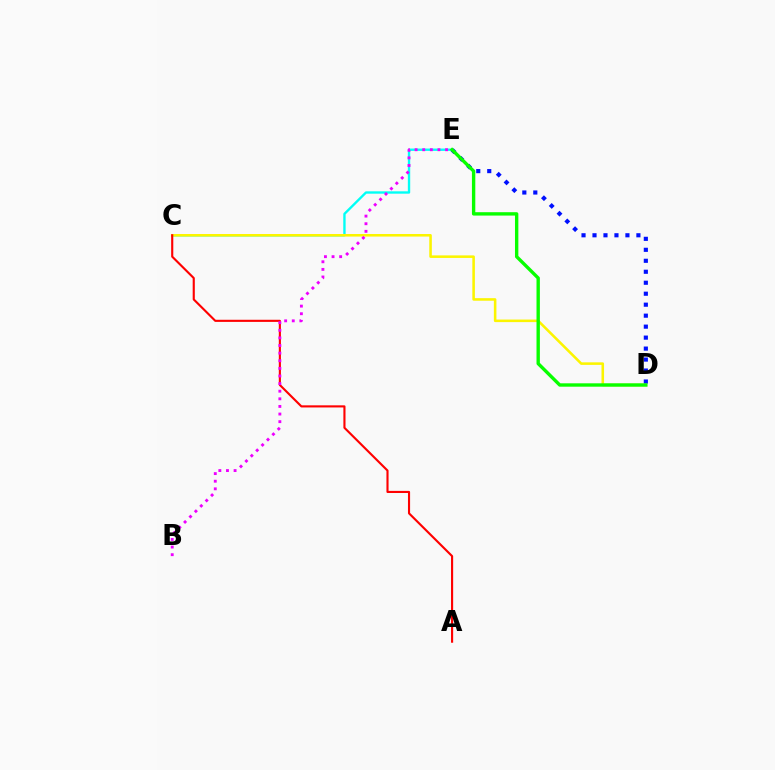{('C', 'E'): [{'color': '#00fff6', 'line_style': 'solid', 'thickness': 1.7}], ('C', 'D'): [{'color': '#fcf500', 'line_style': 'solid', 'thickness': 1.84}], ('A', 'C'): [{'color': '#ff0000', 'line_style': 'solid', 'thickness': 1.53}], ('D', 'E'): [{'color': '#0010ff', 'line_style': 'dotted', 'thickness': 2.98}, {'color': '#08ff00', 'line_style': 'solid', 'thickness': 2.43}], ('B', 'E'): [{'color': '#ee00ff', 'line_style': 'dotted', 'thickness': 2.07}]}